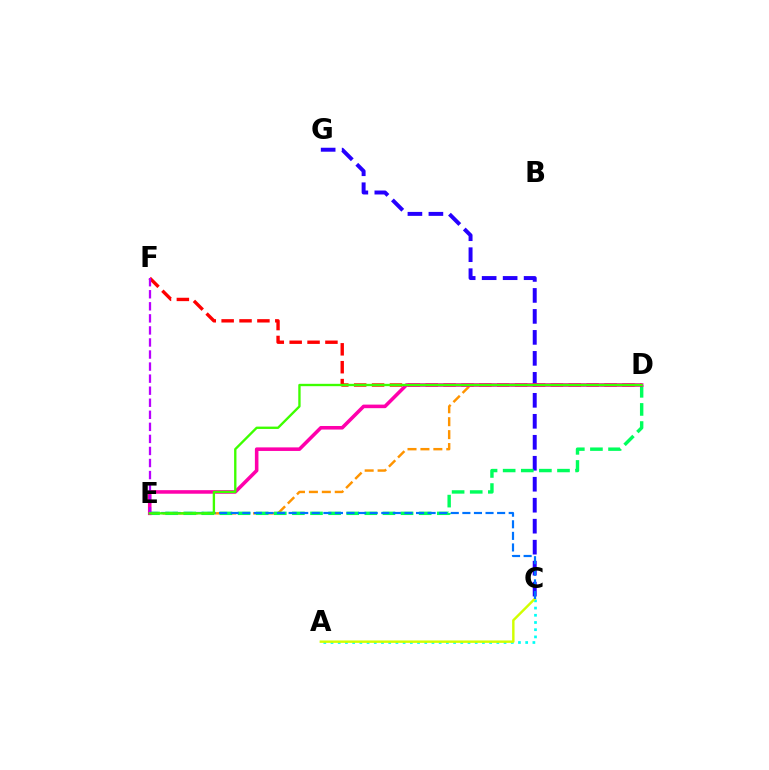{('D', 'E'): [{'color': '#ff9400', 'line_style': 'dashed', 'thickness': 1.76}, {'color': '#00ff5c', 'line_style': 'dashed', 'thickness': 2.46}, {'color': '#ff00ac', 'line_style': 'solid', 'thickness': 2.57}, {'color': '#3dff00', 'line_style': 'solid', 'thickness': 1.69}], ('C', 'G'): [{'color': '#2500ff', 'line_style': 'dashed', 'thickness': 2.85}], ('D', 'F'): [{'color': '#ff0000', 'line_style': 'dashed', 'thickness': 2.43}], ('A', 'C'): [{'color': '#00fff6', 'line_style': 'dotted', 'thickness': 1.96}, {'color': '#d1ff00', 'line_style': 'solid', 'thickness': 1.75}], ('E', 'F'): [{'color': '#b900ff', 'line_style': 'dashed', 'thickness': 1.64}], ('C', 'E'): [{'color': '#0074ff', 'line_style': 'dashed', 'thickness': 1.57}]}